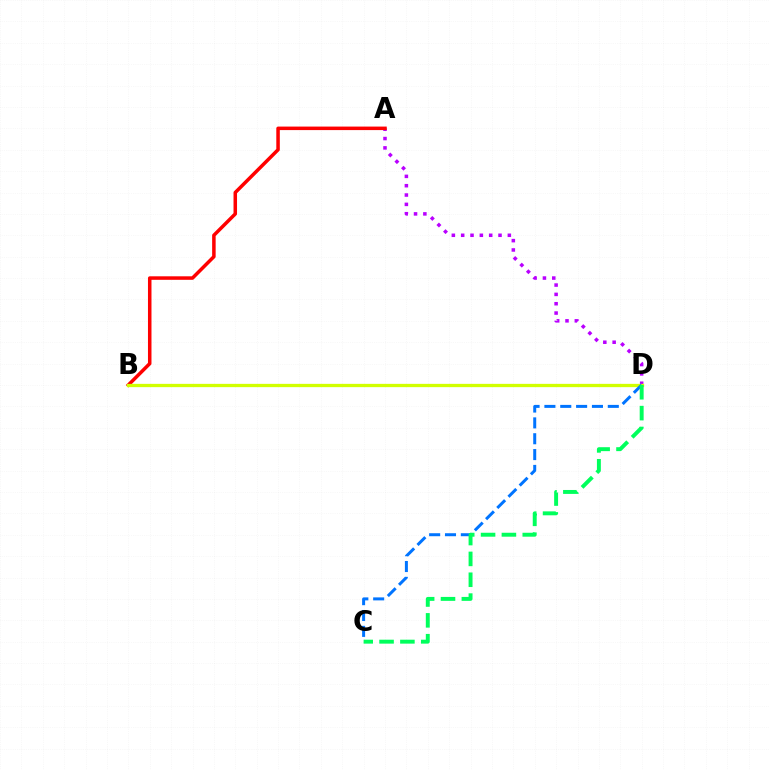{('A', 'D'): [{'color': '#b900ff', 'line_style': 'dotted', 'thickness': 2.54}], ('A', 'B'): [{'color': '#ff0000', 'line_style': 'solid', 'thickness': 2.53}], ('B', 'D'): [{'color': '#d1ff00', 'line_style': 'solid', 'thickness': 2.38}], ('C', 'D'): [{'color': '#0074ff', 'line_style': 'dashed', 'thickness': 2.15}, {'color': '#00ff5c', 'line_style': 'dashed', 'thickness': 2.83}]}